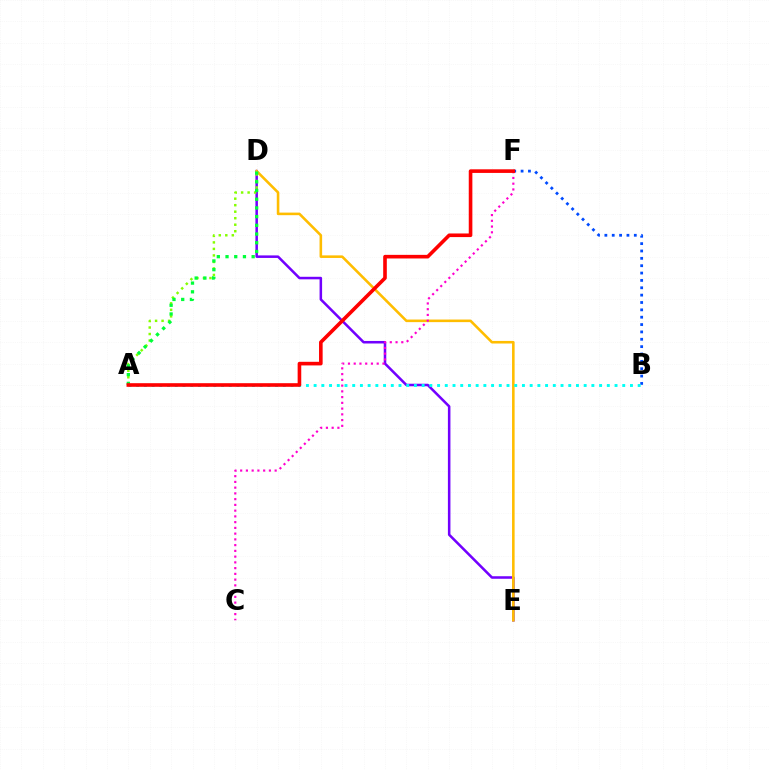{('B', 'F'): [{'color': '#004bff', 'line_style': 'dotted', 'thickness': 2.0}], ('D', 'E'): [{'color': '#7200ff', 'line_style': 'solid', 'thickness': 1.83}, {'color': '#ffbd00', 'line_style': 'solid', 'thickness': 1.86}], ('C', 'F'): [{'color': '#ff00cf', 'line_style': 'dotted', 'thickness': 1.56}], ('A', 'B'): [{'color': '#00fff6', 'line_style': 'dotted', 'thickness': 2.1}], ('A', 'D'): [{'color': '#84ff00', 'line_style': 'dotted', 'thickness': 1.77}, {'color': '#00ff39', 'line_style': 'dotted', 'thickness': 2.37}], ('A', 'F'): [{'color': '#ff0000', 'line_style': 'solid', 'thickness': 2.6}]}